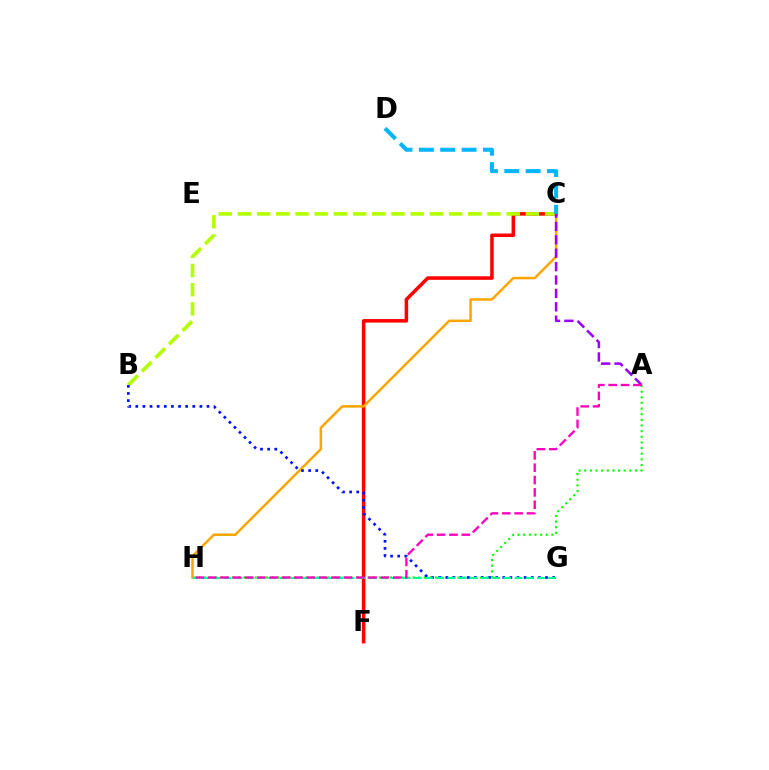{('C', 'F'): [{'color': '#ff0000', 'line_style': 'solid', 'thickness': 2.54}], ('C', 'H'): [{'color': '#ffa500', 'line_style': 'solid', 'thickness': 1.81}], ('B', 'C'): [{'color': '#b3ff00', 'line_style': 'dashed', 'thickness': 2.61}], ('A', 'H'): [{'color': '#08ff00', 'line_style': 'dotted', 'thickness': 1.53}, {'color': '#ff00bd', 'line_style': 'dashed', 'thickness': 1.68}], ('B', 'G'): [{'color': '#0010ff', 'line_style': 'dotted', 'thickness': 1.94}], ('C', 'D'): [{'color': '#00b5ff', 'line_style': 'dashed', 'thickness': 2.9}], ('A', 'C'): [{'color': '#9b00ff', 'line_style': 'dashed', 'thickness': 1.82}], ('G', 'H'): [{'color': '#00ff9d', 'line_style': 'dashed', 'thickness': 1.52}]}